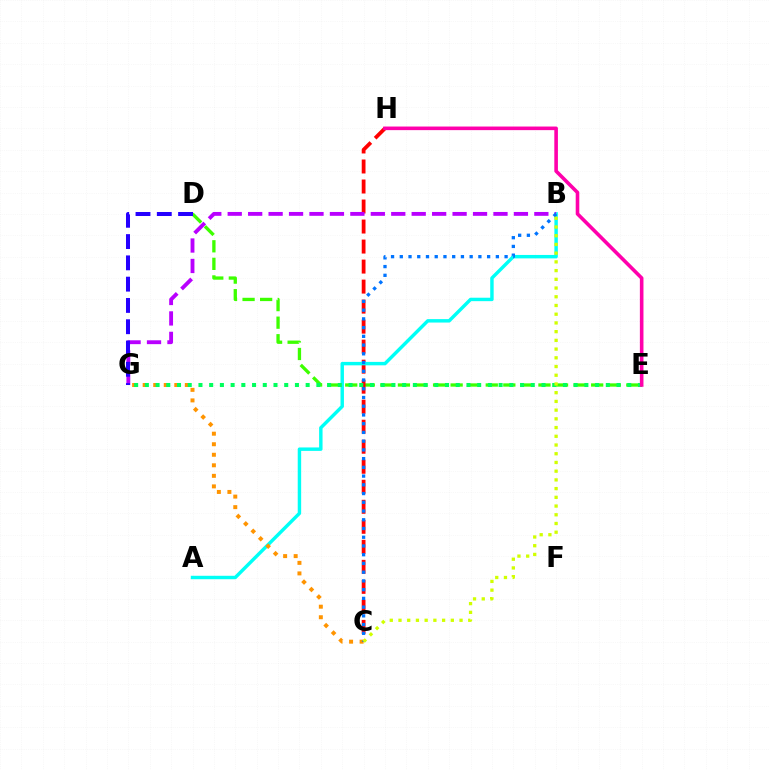{('D', 'E'): [{'color': '#3dff00', 'line_style': 'dashed', 'thickness': 2.39}], ('C', 'H'): [{'color': '#ff0000', 'line_style': 'dashed', 'thickness': 2.72}], ('A', 'B'): [{'color': '#00fff6', 'line_style': 'solid', 'thickness': 2.47}], ('C', 'G'): [{'color': '#ff9400', 'line_style': 'dotted', 'thickness': 2.86}], ('E', 'G'): [{'color': '#00ff5c', 'line_style': 'dotted', 'thickness': 2.91}], ('B', 'G'): [{'color': '#b900ff', 'line_style': 'dashed', 'thickness': 2.78}], ('B', 'C'): [{'color': '#0074ff', 'line_style': 'dotted', 'thickness': 2.37}, {'color': '#d1ff00', 'line_style': 'dotted', 'thickness': 2.37}], ('D', 'G'): [{'color': '#2500ff', 'line_style': 'dashed', 'thickness': 2.89}], ('E', 'H'): [{'color': '#ff00ac', 'line_style': 'solid', 'thickness': 2.59}]}